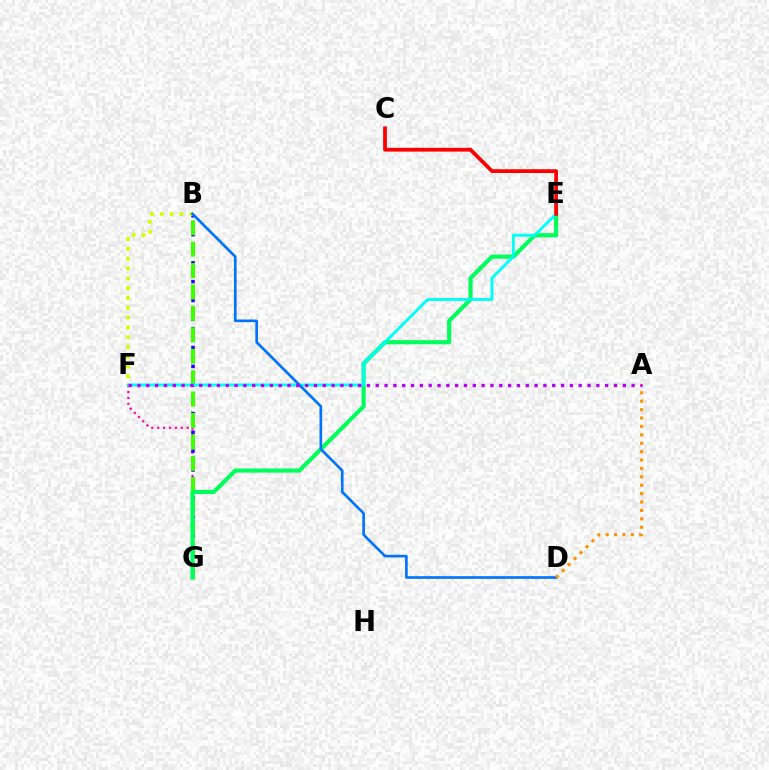{('F', 'G'): [{'color': '#ff00ac', 'line_style': 'dotted', 'thickness': 1.6}], ('B', 'G'): [{'color': '#2500ff', 'line_style': 'dotted', 'thickness': 2.56}, {'color': '#3dff00', 'line_style': 'dashed', 'thickness': 2.91}], ('B', 'F'): [{'color': '#d1ff00', 'line_style': 'dotted', 'thickness': 2.66}], ('E', 'G'): [{'color': '#00ff5c', 'line_style': 'solid', 'thickness': 2.99}], ('E', 'F'): [{'color': '#00fff6', 'line_style': 'solid', 'thickness': 2.1}], ('B', 'D'): [{'color': '#0074ff', 'line_style': 'solid', 'thickness': 1.92}], ('A', 'D'): [{'color': '#ff9400', 'line_style': 'dotted', 'thickness': 2.28}], ('A', 'F'): [{'color': '#b900ff', 'line_style': 'dotted', 'thickness': 2.4}], ('C', 'E'): [{'color': '#ff0000', 'line_style': 'solid', 'thickness': 2.71}]}